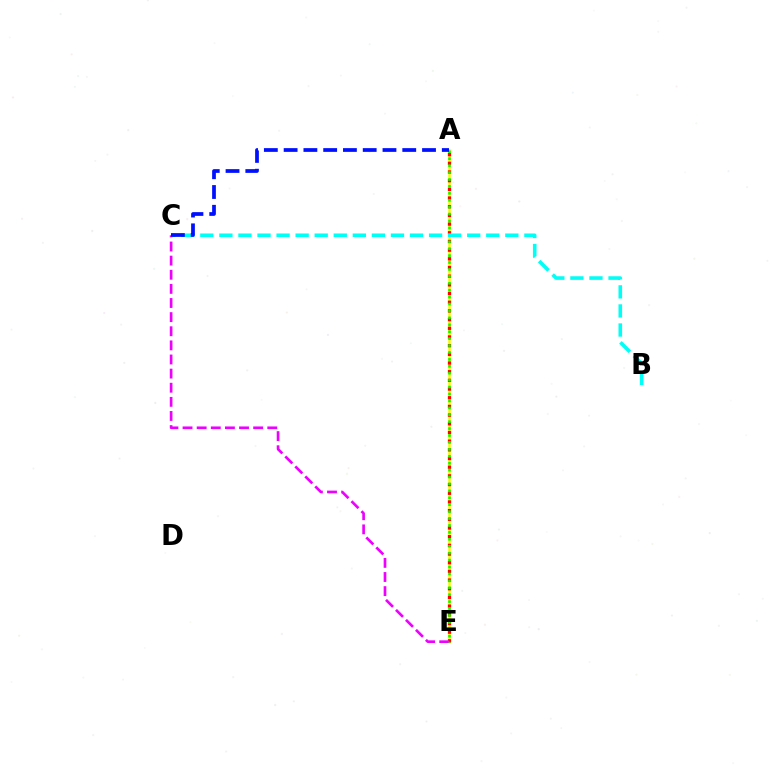{('A', 'E'): [{'color': '#fcf500', 'line_style': 'solid', 'thickness': 1.8}, {'color': '#ff0000', 'line_style': 'dotted', 'thickness': 2.36}, {'color': '#08ff00', 'line_style': 'dotted', 'thickness': 1.88}], ('C', 'E'): [{'color': '#ee00ff', 'line_style': 'dashed', 'thickness': 1.92}], ('B', 'C'): [{'color': '#00fff6', 'line_style': 'dashed', 'thickness': 2.59}], ('A', 'C'): [{'color': '#0010ff', 'line_style': 'dashed', 'thickness': 2.69}]}